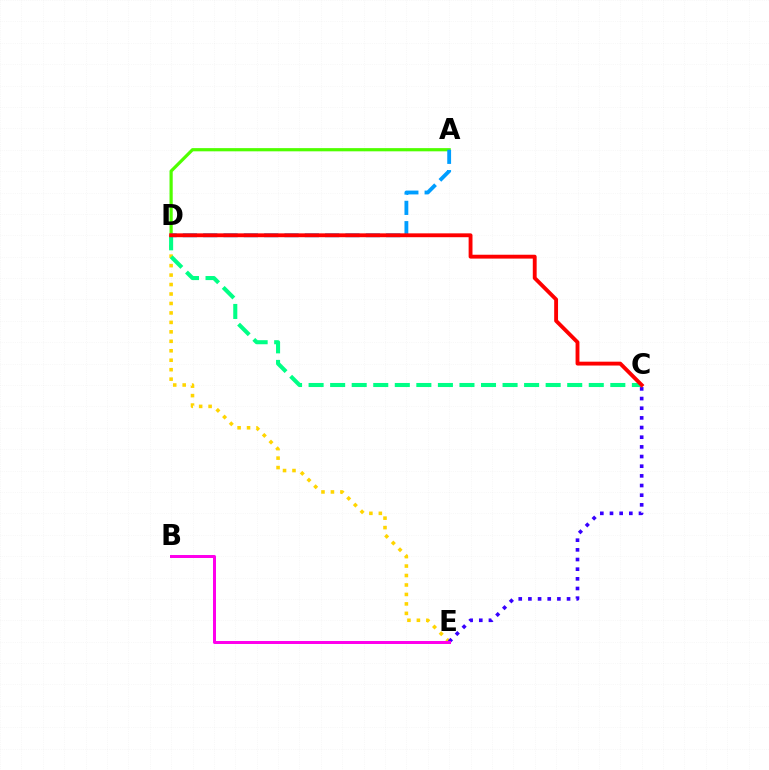{('D', 'E'): [{'color': '#ffd500', 'line_style': 'dotted', 'thickness': 2.57}], ('A', 'D'): [{'color': '#4fff00', 'line_style': 'solid', 'thickness': 2.3}, {'color': '#009eff', 'line_style': 'dashed', 'thickness': 2.76}], ('C', 'D'): [{'color': '#00ff86', 'line_style': 'dashed', 'thickness': 2.93}, {'color': '#ff0000', 'line_style': 'solid', 'thickness': 2.78}], ('C', 'E'): [{'color': '#3700ff', 'line_style': 'dotted', 'thickness': 2.63}], ('B', 'E'): [{'color': '#ff00ed', 'line_style': 'solid', 'thickness': 2.16}]}